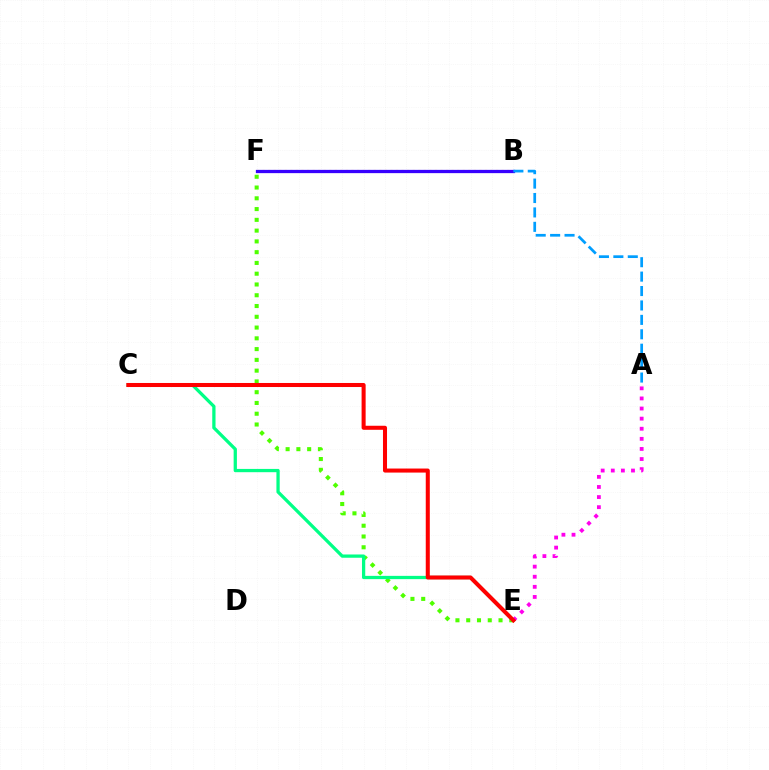{('A', 'E'): [{'color': '#ff00ed', 'line_style': 'dotted', 'thickness': 2.74}], ('B', 'F'): [{'color': '#ffd500', 'line_style': 'dotted', 'thickness': 1.51}, {'color': '#3700ff', 'line_style': 'solid', 'thickness': 2.36}], ('E', 'F'): [{'color': '#4fff00', 'line_style': 'dotted', 'thickness': 2.93}], ('C', 'E'): [{'color': '#00ff86', 'line_style': 'solid', 'thickness': 2.35}, {'color': '#ff0000', 'line_style': 'solid', 'thickness': 2.91}], ('A', 'B'): [{'color': '#009eff', 'line_style': 'dashed', 'thickness': 1.96}]}